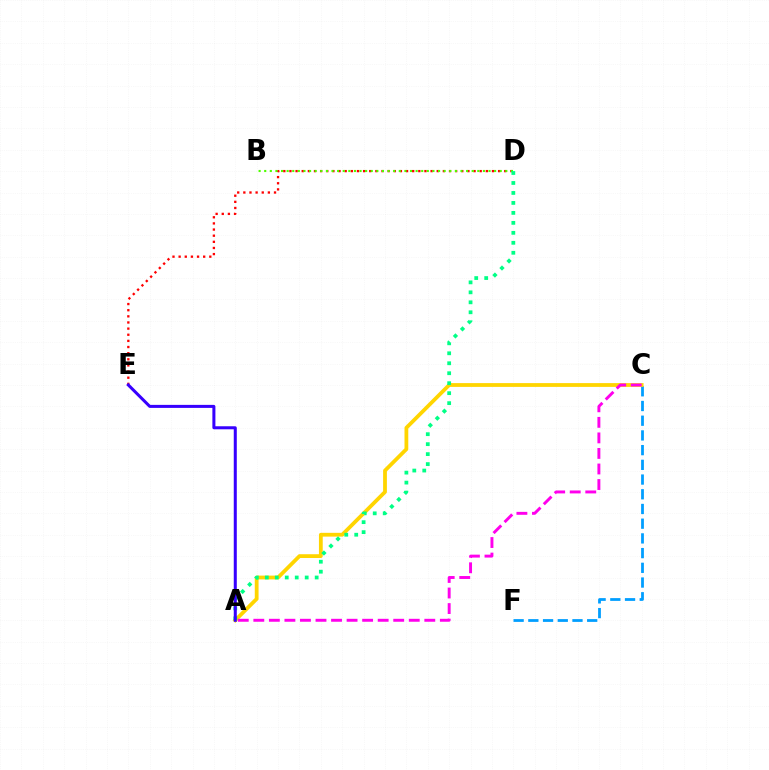{('D', 'E'): [{'color': '#ff0000', 'line_style': 'dotted', 'thickness': 1.67}], ('C', 'F'): [{'color': '#009eff', 'line_style': 'dashed', 'thickness': 2.0}], ('A', 'C'): [{'color': '#ffd500', 'line_style': 'solid', 'thickness': 2.73}, {'color': '#ff00ed', 'line_style': 'dashed', 'thickness': 2.11}], ('B', 'D'): [{'color': '#4fff00', 'line_style': 'dotted', 'thickness': 1.52}], ('A', 'D'): [{'color': '#00ff86', 'line_style': 'dotted', 'thickness': 2.71}], ('A', 'E'): [{'color': '#3700ff', 'line_style': 'solid', 'thickness': 2.18}]}